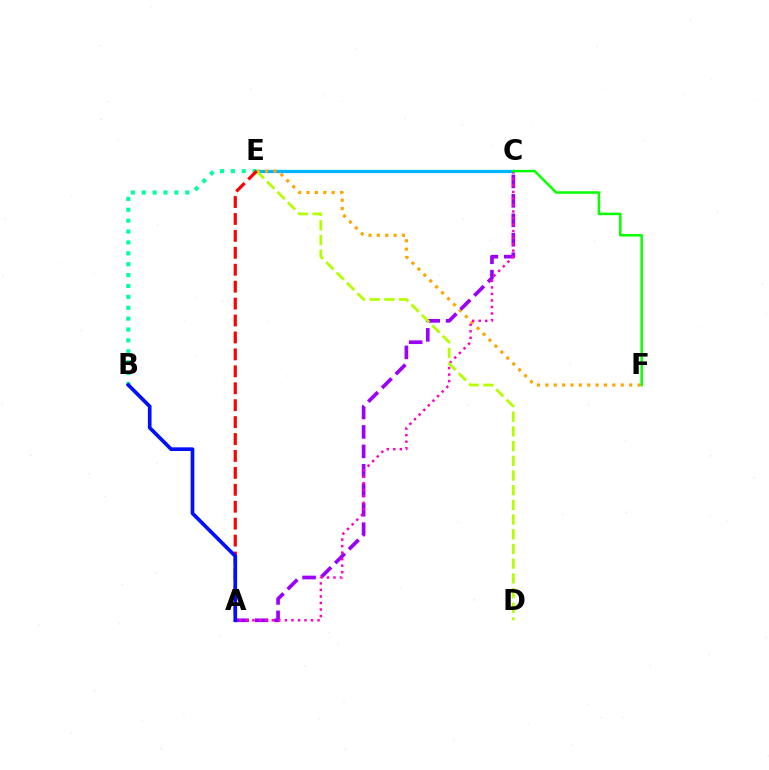{('C', 'E'): [{'color': '#00b5ff', 'line_style': 'solid', 'thickness': 2.35}], ('E', 'F'): [{'color': '#ffa500', 'line_style': 'dotted', 'thickness': 2.28}], ('A', 'C'): [{'color': '#9b00ff', 'line_style': 'dashed', 'thickness': 2.64}, {'color': '#ff00bd', 'line_style': 'dotted', 'thickness': 1.77}], ('C', 'F'): [{'color': '#08ff00', 'line_style': 'solid', 'thickness': 1.81}], ('D', 'E'): [{'color': '#b3ff00', 'line_style': 'dashed', 'thickness': 2.0}], ('B', 'E'): [{'color': '#00ff9d', 'line_style': 'dotted', 'thickness': 2.96}], ('A', 'E'): [{'color': '#ff0000', 'line_style': 'dashed', 'thickness': 2.3}], ('A', 'B'): [{'color': '#0010ff', 'line_style': 'solid', 'thickness': 2.65}]}